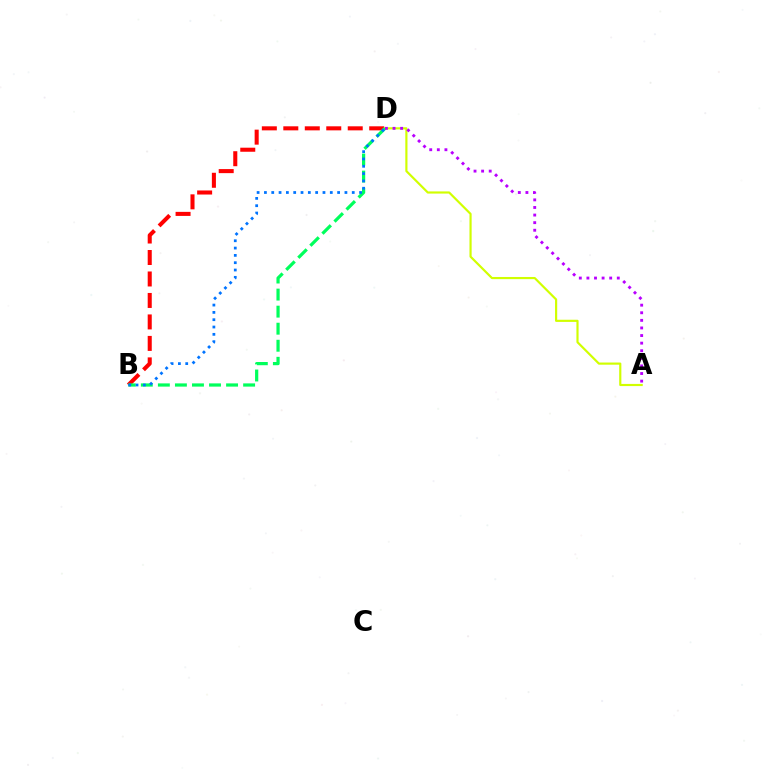{('B', 'D'): [{'color': '#ff0000', 'line_style': 'dashed', 'thickness': 2.92}, {'color': '#00ff5c', 'line_style': 'dashed', 'thickness': 2.32}, {'color': '#0074ff', 'line_style': 'dotted', 'thickness': 1.99}], ('A', 'D'): [{'color': '#d1ff00', 'line_style': 'solid', 'thickness': 1.56}, {'color': '#b900ff', 'line_style': 'dotted', 'thickness': 2.06}]}